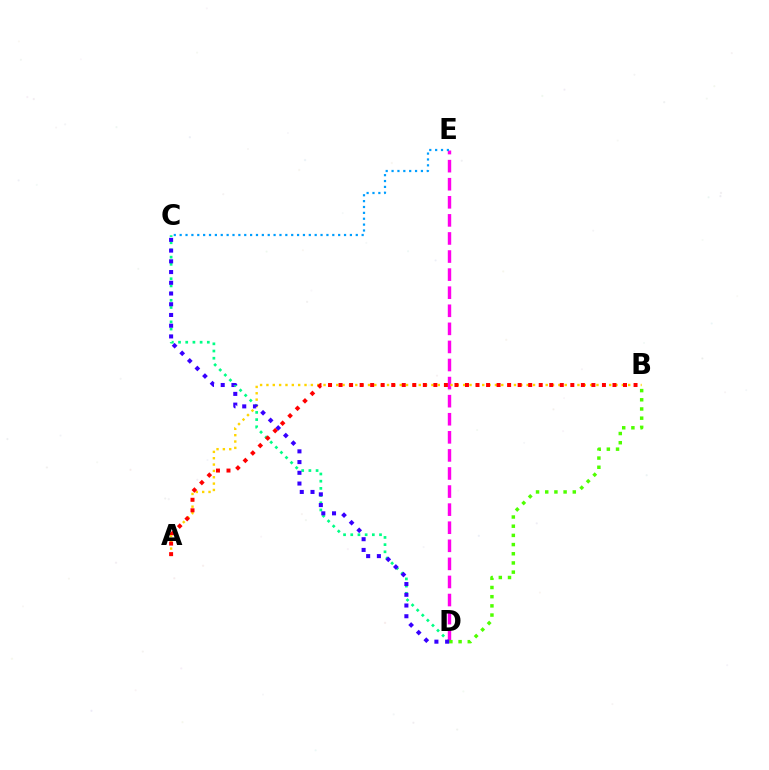{('C', 'D'): [{'color': '#00ff86', 'line_style': 'dotted', 'thickness': 1.95}, {'color': '#3700ff', 'line_style': 'dotted', 'thickness': 2.92}], ('D', 'E'): [{'color': '#ff00ed', 'line_style': 'dashed', 'thickness': 2.46}], ('A', 'B'): [{'color': '#ffd500', 'line_style': 'dotted', 'thickness': 1.72}, {'color': '#ff0000', 'line_style': 'dotted', 'thickness': 2.86}], ('B', 'D'): [{'color': '#4fff00', 'line_style': 'dotted', 'thickness': 2.5}], ('C', 'E'): [{'color': '#009eff', 'line_style': 'dotted', 'thickness': 1.6}]}